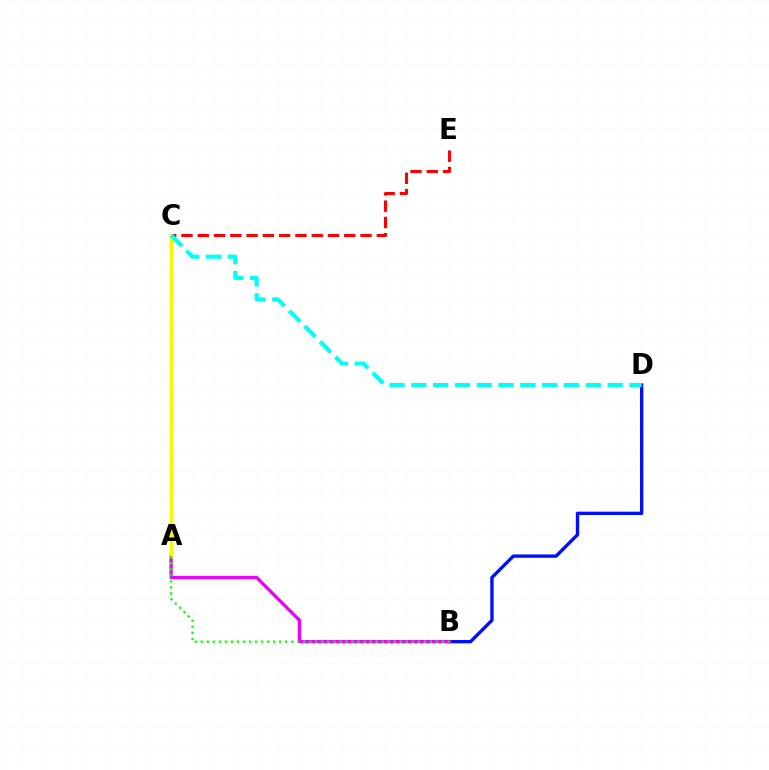{('B', 'D'): [{'color': '#0010ff', 'line_style': 'solid', 'thickness': 2.41}], ('A', 'B'): [{'color': '#ee00ff', 'line_style': 'solid', 'thickness': 2.38}, {'color': '#08ff00', 'line_style': 'dotted', 'thickness': 1.64}], ('C', 'E'): [{'color': '#ff0000', 'line_style': 'dashed', 'thickness': 2.21}], ('A', 'C'): [{'color': '#fcf500', 'line_style': 'solid', 'thickness': 2.5}], ('C', 'D'): [{'color': '#00fff6', 'line_style': 'dashed', 'thickness': 2.96}]}